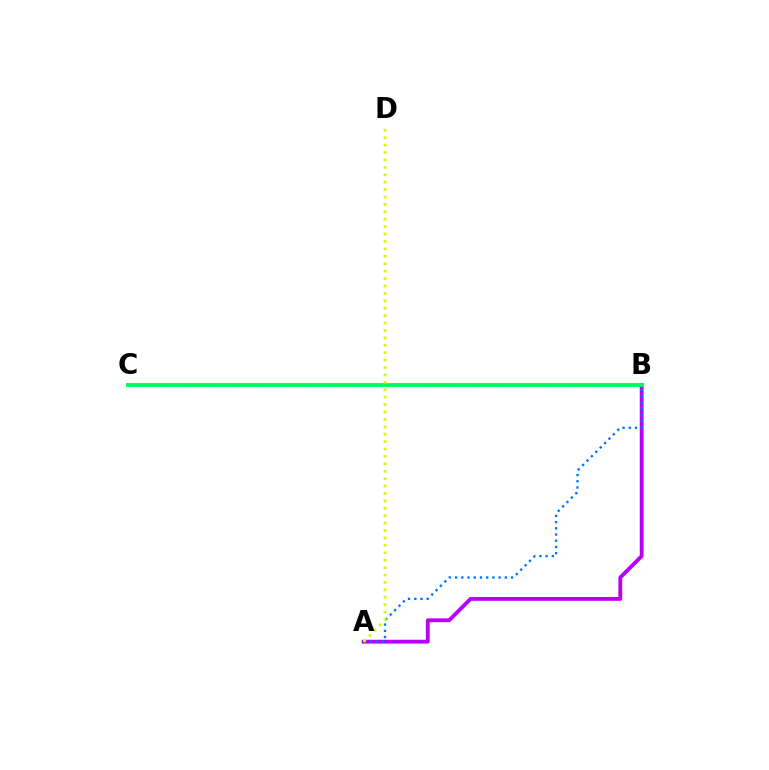{('B', 'C'): [{'color': '#ff0000', 'line_style': 'dotted', 'thickness': 1.86}, {'color': '#00ff5c', 'line_style': 'solid', 'thickness': 2.8}], ('A', 'B'): [{'color': '#b900ff', 'line_style': 'solid', 'thickness': 2.76}, {'color': '#0074ff', 'line_style': 'dotted', 'thickness': 1.69}], ('A', 'D'): [{'color': '#d1ff00', 'line_style': 'dotted', 'thickness': 2.01}]}